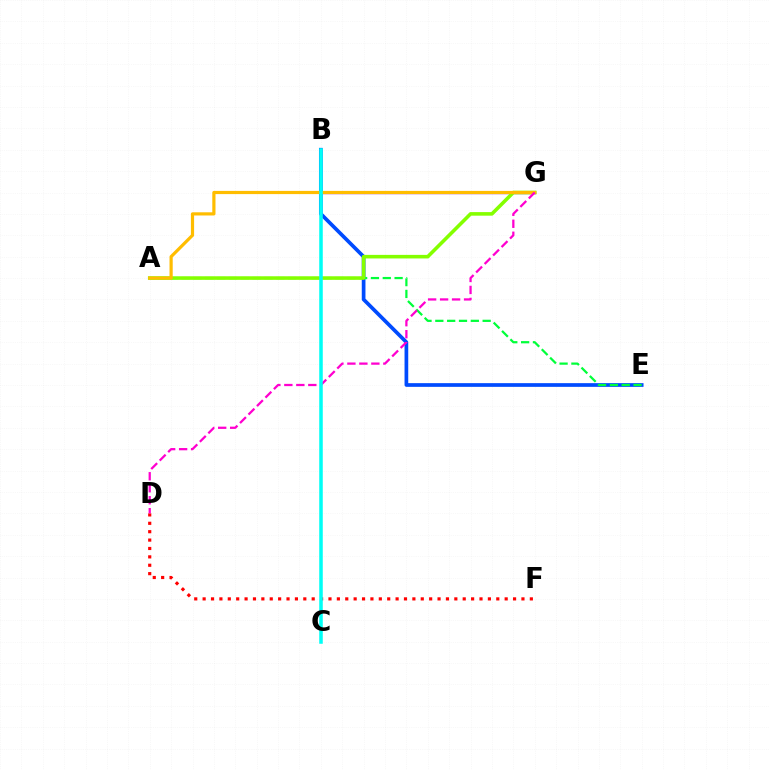{('B', 'G'): [{'color': '#7200ff', 'line_style': 'solid', 'thickness': 1.67}], ('B', 'E'): [{'color': '#004bff', 'line_style': 'solid', 'thickness': 2.67}], ('A', 'E'): [{'color': '#00ff39', 'line_style': 'dashed', 'thickness': 1.61}], ('D', 'F'): [{'color': '#ff0000', 'line_style': 'dotted', 'thickness': 2.28}], ('A', 'G'): [{'color': '#84ff00', 'line_style': 'solid', 'thickness': 2.57}, {'color': '#ffbd00', 'line_style': 'solid', 'thickness': 2.3}], ('D', 'G'): [{'color': '#ff00cf', 'line_style': 'dashed', 'thickness': 1.63}], ('B', 'C'): [{'color': '#00fff6', 'line_style': 'solid', 'thickness': 2.55}]}